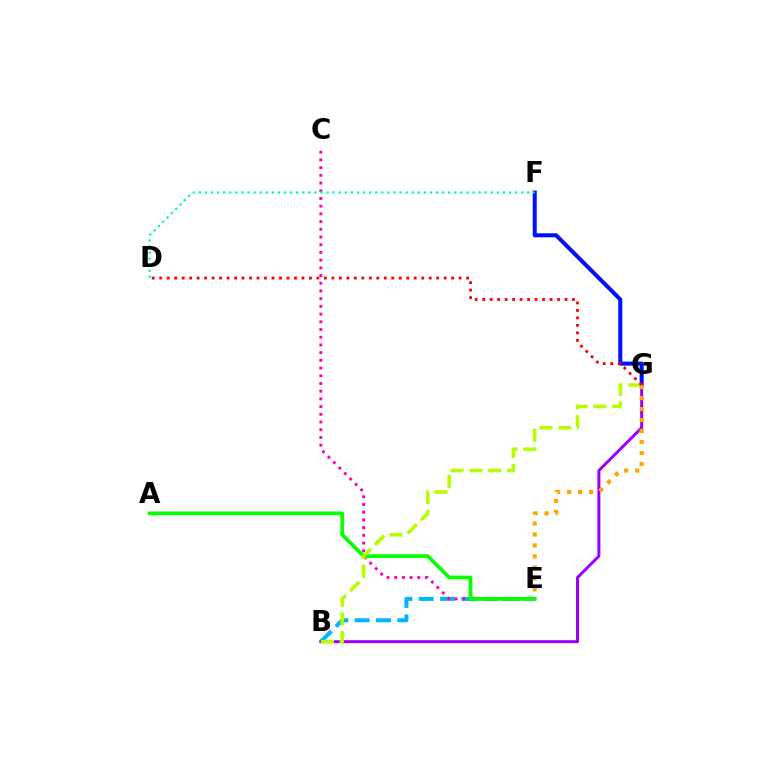{('B', 'E'): [{'color': '#00b5ff', 'line_style': 'dashed', 'thickness': 2.9}], ('C', 'E'): [{'color': '#ff00bd', 'line_style': 'dotted', 'thickness': 2.09}], ('F', 'G'): [{'color': '#0010ff', 'line_style': 'solid', 'thickness': 2.9}], ('B', 'G'): [{'color': '#9b00ff', 'line_style': 'solid', 'thickness': 2.15}, {'color': '#b3ff00', 'line_style': 'dashed', 'thickness': 2.55}], ('E', 'G'): [{'color': '#ffa500', 'line_style': 'dotted', 'thickness': 2.99}], ('A', 'E'): [{'color': '#08ff00', 'line_style': 'solid', 'thickness': 2.68}], ('D', 'F'): [{'color': '#00ff9d', 'line_style': 'dotted', 'thickness': 1.65}], ('D', 'G'): [{'color': '#ff0000', 'line_style': 'dotted', 'thickness': 2.03}]}